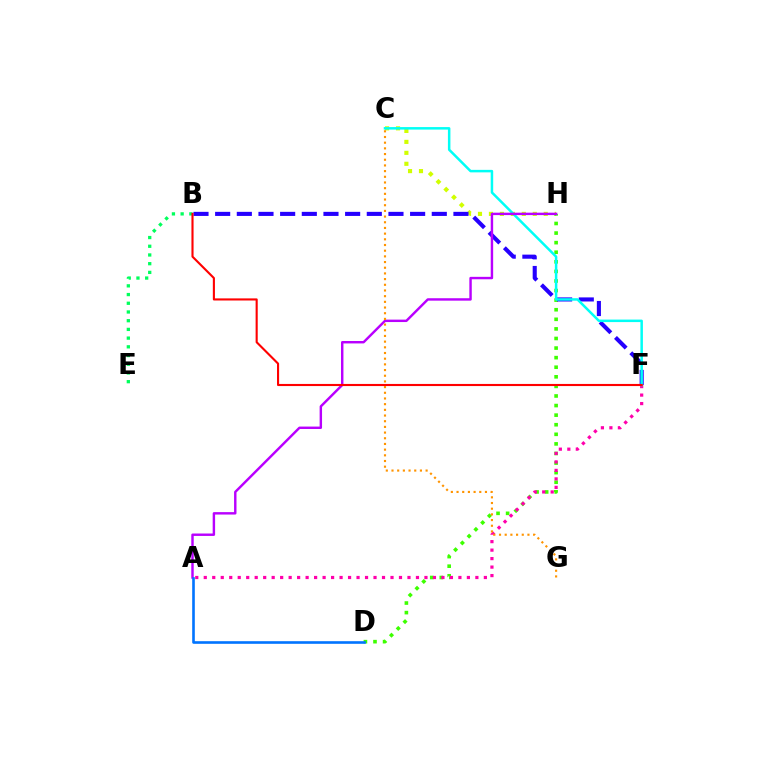{('C', 'H'): [{'color': '#d1ff00', 'line_style': 'dotted', 'thickness': 2.98}], ('D', 'H'): [{'color': '#3dff00', 'line_style': 'dotted', 'thickness': 2.6}], ('B', 'F'): [{'color': '#2500ff', 'line_style': 'dashed', 'thickness': 2.94}, {'color': '#ff0000', 'line_style': 'solid', 'thickness': 1.52}], ('A', 'F'): [{'color': '#ff00ac', 'line_style': 'dotted', 'thickness': 2.31}], ('C', 'F'): [{'color': '#00fff6', 'line_style': 'solid', 'thickness': 1.8}], ('B', 'E'): [{'color': '#00ff5c', 'line_style': 'dotted', 'thickness': 2.37}], ('A', 'H'): [{'color': '#b900ff', 'line_style': 'solid', 'thickness': 1.75}], ('C', 'G'): [{'color': '#ff9400', 'line_style': 'dotted', 'thickness': 1.54}], ('A', 'D'): [{'color': '#0074ff', 'line_style': 'solid', 'thickness': 1.89}]}